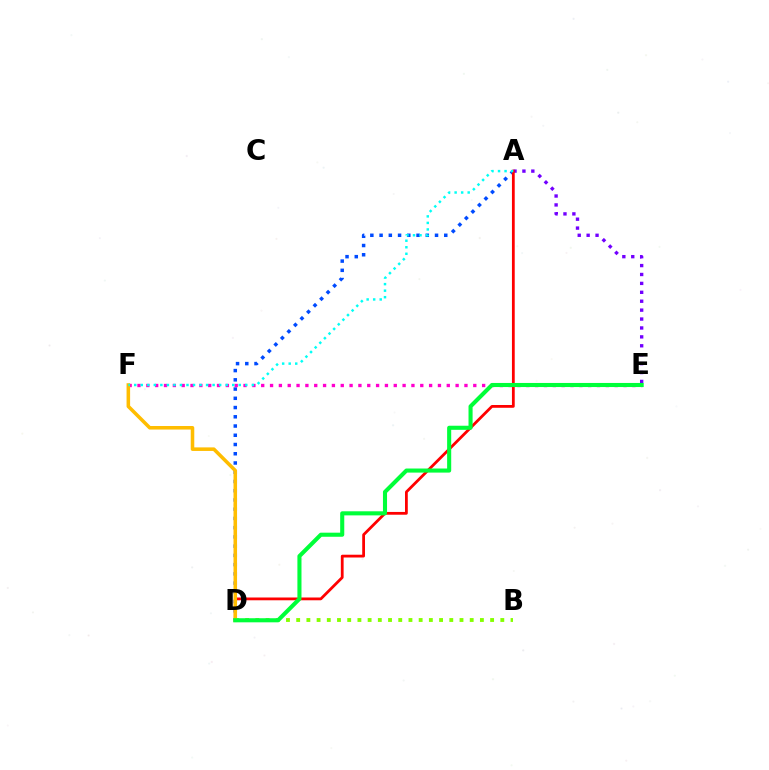{('A', 'D'): [{'color': '#004bff', 'line_style': 'dotted', 'thickness': 2.51}, {'color': '#ff0000', 'line_style': 'solid', 'thickness': 2.0}], ('E', 'F'): [{'color': '#ff00cf', 'line_style': 'dotted', 'thickness': 2.4}], ('A', 'E'): [{'color': '#7200ff', 'line_style': 'dotted', 'thickness': 2.42}], ('B', 'D'): [{'color': '#84ff00', 'line_style': 'dotted', 'thickness': 2.77}], ('D', 'F'): [{'color': '#ffbd00', 'line_style': 'solid', 'thickness': 2.56}], ('D', 'E'): [{'color': '#00ff39', 'line_style': 'solid', 'thickness': 2.94}], ('A', 'F'): [{'color': '#00fff6', 'line_style': 'dotted', 'thickness': 1.78}]}